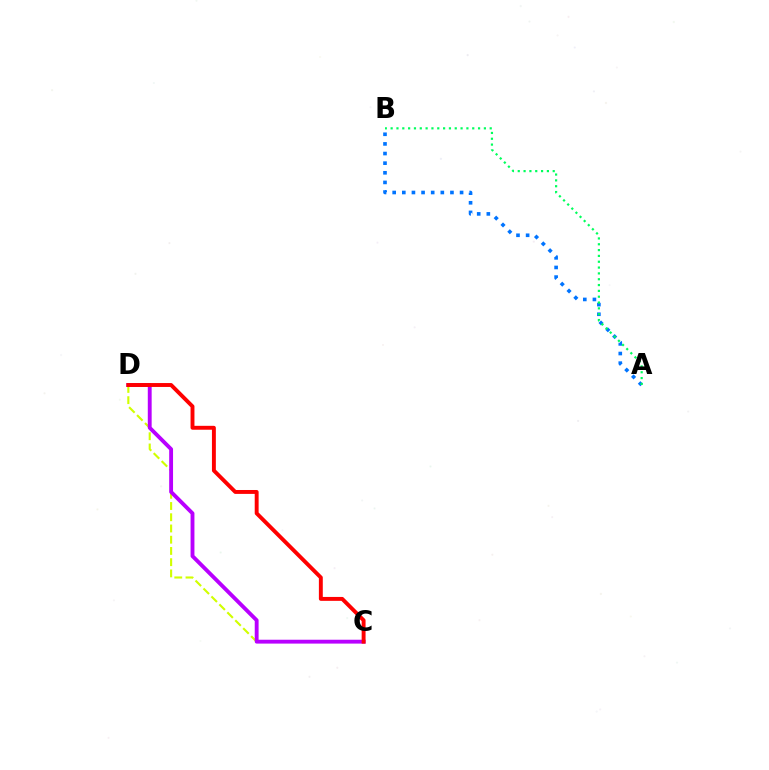{('A', 'B'): [{'color': '#0074ff', 'line_style': 'dotted', 'thickness': 2.62}, {'color': '#00ff5c', 'line_style': 'dotted', 'thickness': 1.58}], ('C', 'D'): [{'color': '#d1ff00', 'line_style': 'dashed', 'thickness': 1.53}, {'color': '#b900ff', 'line_style': 'solid', 'thickness': 2.78}, {'color': '#ff0000', 'line_style': 'solid', 'thickness': 2.81}]}